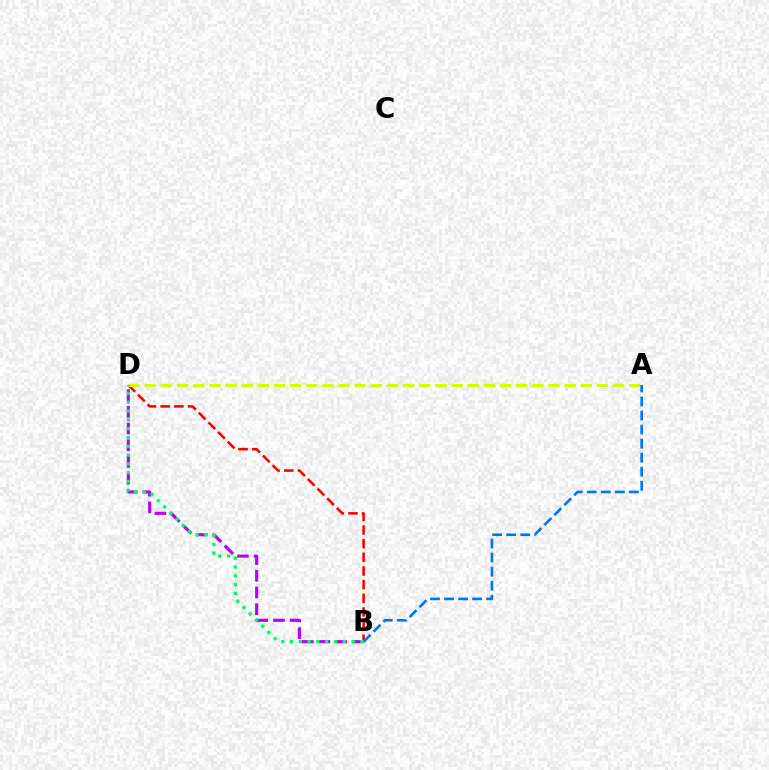{('B', 'D'): [{'color': '#ff0000', 'line_style': 'dashed', 'thickness': 1.85}, {'color': '#b900ff', 'line_style': 'dashed', 'thickness': 2.27}, {'color': '#00ff5c', 'line_style': 'dotted', 'thickness': 2.39}], ('A', 'D'): [{'color': '#d1ff00', 'line_style': 'dashed', 'thickness': 2.19}], ('A', 'B'): [{'color': '#0074ff', 'line_style': 'dashed', 'thickness': 1.91}]}